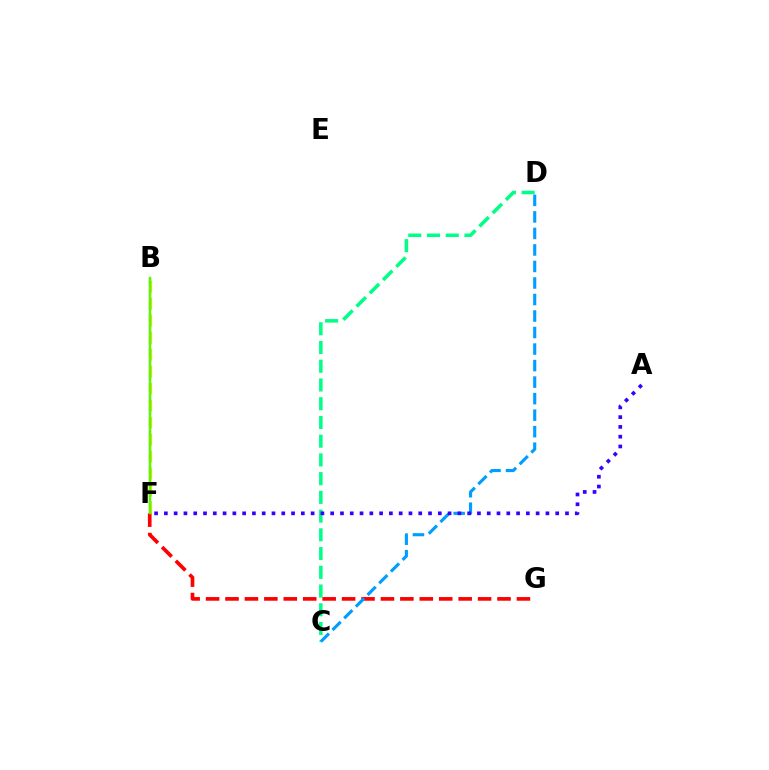{('B', 'F'): [{'color': '#ff00ed', 'line_style': 'dashed', 'thickness': 1.59}, {'color': '#ffd500', 'line_style': 'dashed', 'thickness': 2.31}, {'color': '#4fff00', 'line_style': 'solid', 'thickness': 1.76}], ('F', 'G'): [{'color': '#ff0000', 'line_style': 'dashed', 'thickness': 2.64}], ('C', 'D'): [{'color': '#00ff86', 'line_style': 'dashed', 'thickness': 2.54}, {'color': '#009eff', 'line_style': 'dashed', 'thickness': 2.24}], ('A', 'F'): [{'color': '#3700ff', 'line_style': 'dotted', 'thickness': 2.66}]}